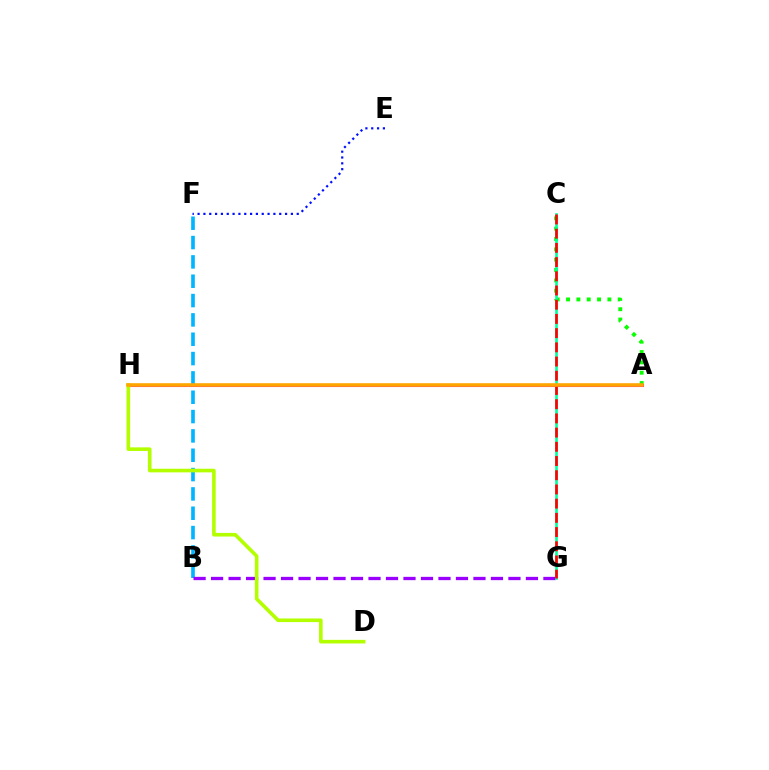{('A', 'C'): [{'color': '#08ff00', 'line_style': 'dotted', 'thickness': 2.81}], ('A', 'H'): [{'color': '#ff00bd', 'line_style': 'solid', 'thickness': 2.2}, {'color': '#ffa500', 'line_style': 'solid', 'thickness': 2.57}], ('B', 'F'): [{'color': '#00b5ff', 'line_style': 'dashed', 'thickness': 2.63}], ('E', 'F'): [{'color': '#0010ff', 'line_style': 'dotted', 'thickness': 1.58}], ('B', 'G'): [{'color': '#9b00ff', 'line_style': 'dashed', 'thickness': 2.38}], ('C', 'G'): [{'color': '#00ff9d', 'line_style': 'solid', 'thickness': 1.88}, {'color': '#ff0000', 'line_style': 'dashed', 'thickness': 1.93}], ('D', 'H'): [{'color': '#b3ff00', 'line_style': 'solid', 'thickness': 2.6}]}